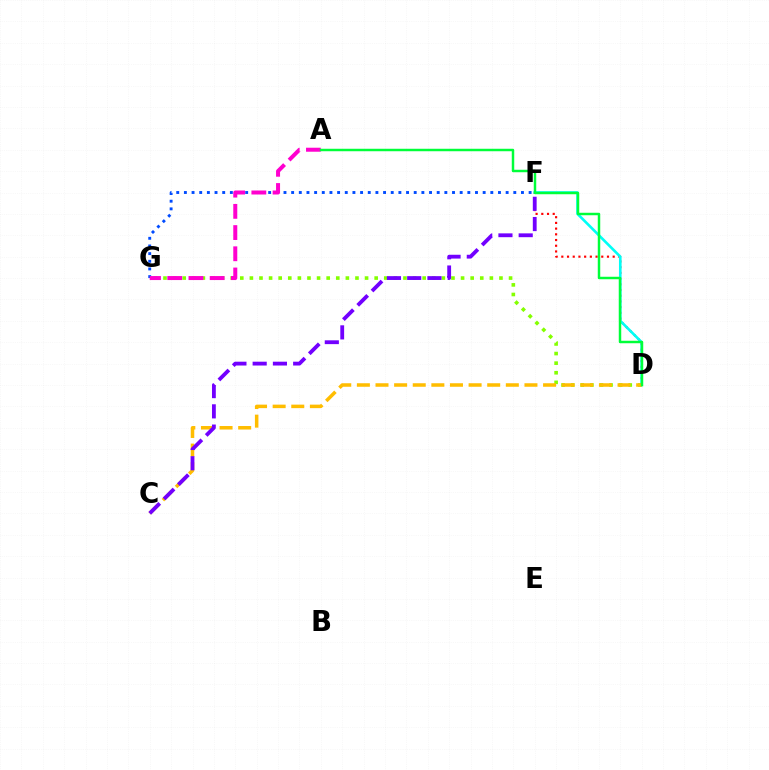{('D', 'F'): [{'color': '#ff0000', 'line_style': 'dotted', 'thickness': 1.55}, {'color': '#00fff6', 'line_style': 'solid', 'thickness': 1.9}], ('D', 'G'): [{'color': '#84ff00', 'line_style': 'dotted', 'thickness': 2.61}], ('C', 'D'): [{'color': '#ffbd00', 'line_style': 'dashed', 'thickness': 2.53}], ('F', 'G'): [{'color': '#004bff', 'line_style': 'dotted', 'thickness': 2.08}], ('A', 'G'): [{'color': '#ff00cf', 'line_style': 'dashed', 'thickness': 2.88}], ('C', 'F'): [{'color': '#7200ff', 'line_style': 'dashed', 'thickness': 2.75}], ('A', 'D'): [{'color': '#00ff39', 'line_style': 'solid', 'thickness': 1.78}]}